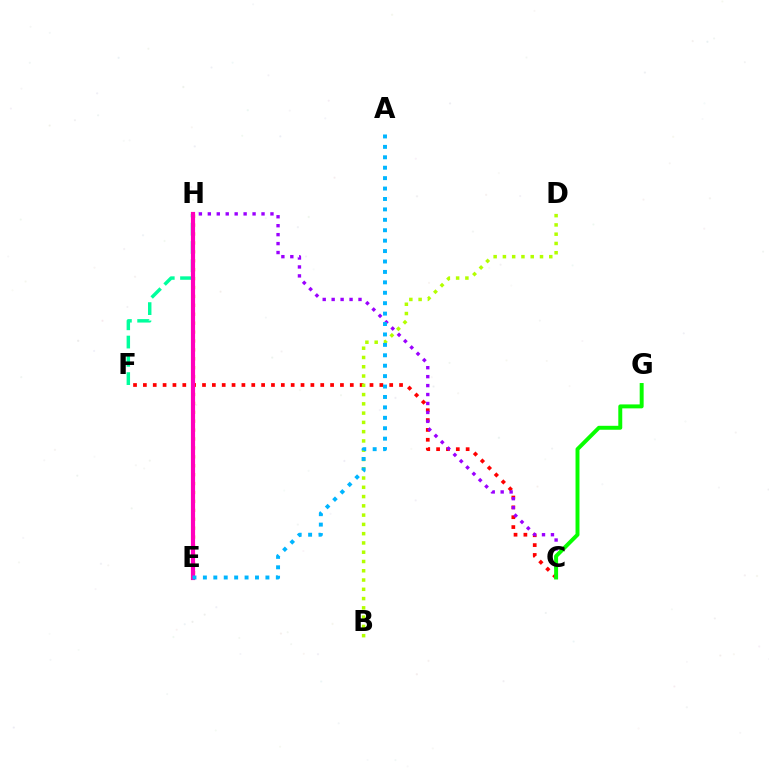{('E', 'H'): [{'color': '#0010ff', 'line_style': 'solid', 'thickness': 1.68}, {'color': '#ffa500', 'line_style': 'dotted', 'thickness': 2.42}, {'color': '#ff00bd', 'line_style': 'solid', 'thickness': 3.0}], ('C', 'F'): [{'color': '#ff0000', 'line_style': 'dotted', 'thickness': 2.68}], ('B', 'D'): [{'color': '#b3ff00', 'line_style': 'dotted', 'thickness': 2.52}], ('C', 'H'): [{'color': '#9b00ff', 'line_style': 'dotted', 'thickness': 2.43}], ('C', 'G'): [{'color': '#08ff00', 'line_style': 'solid', 'thickness': 2.84}], ('F', 'H'): [{'color': '#00ff9d', 'line_style': 'dashed', 'thickness': 2.48}], ('A', 'E'): [{'color': '#00b5ff', 'line_style': 'dotted', 'thickness': 2.83}]}